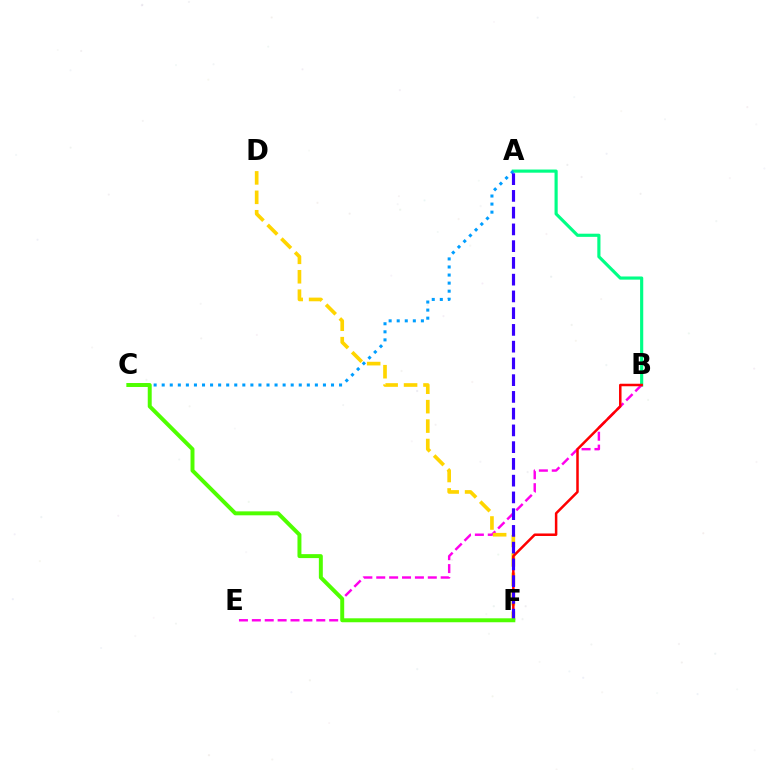{('A', 'B'): [{'color': '#00ff86', 'line_style': 'solid', 'thickness': 2.27}], ('B', 'E'): [{'color': '#ff00ed', 'line_style': 'dashed', 'thickness': 1.75}], ('D', 'F'): [{'color': '#ffd500', 'line_style': 'dashed', 'thickness': 2.64}], ('B', 'F'): [{'color': '#ff0000', 'line_style': 'solid', 'thickness': 1.8}], ('A', 'C'): [{'color': '#009eff', 'line_style': 'dotted', 'thickness': 2.19}], ('A', 'F'): [{'color': '#3700ff', 'line_style': 'dashed', 'thickness': 2.28}], ('C', 'F'): [{'color': '#4fff00', 'line_style': 'solid', 'thickness': 2.85}]}